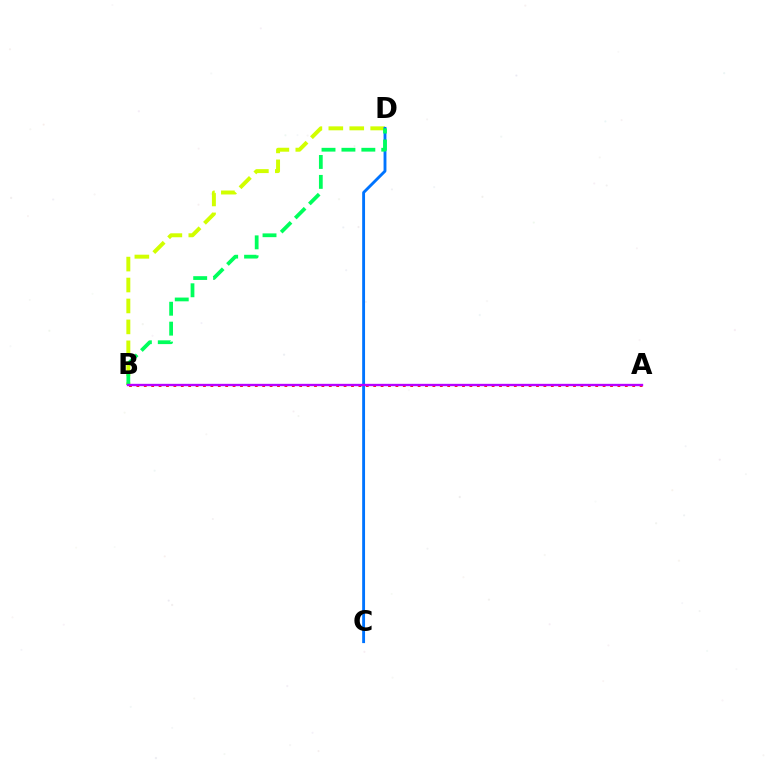{('B', 'D'): [{'color': '#d1ff00', 'line_style': 'dashed', 'thickness': 2.84}, {'color': '#00ff5c', 'line_style': 'dashed', 'thickness': 2.71}], ('C', 'D'): [{'color': '#0074ff', 'line_style': 'solid', 'thickness': 2.07}], ('A', 'B'): [{'color': '#ff0000', 'line_style': 'dotted', 'thickness': 2.01}, {'color': '#b900ff', 'line_style': 'solid', 'thickness': 1.69}]}